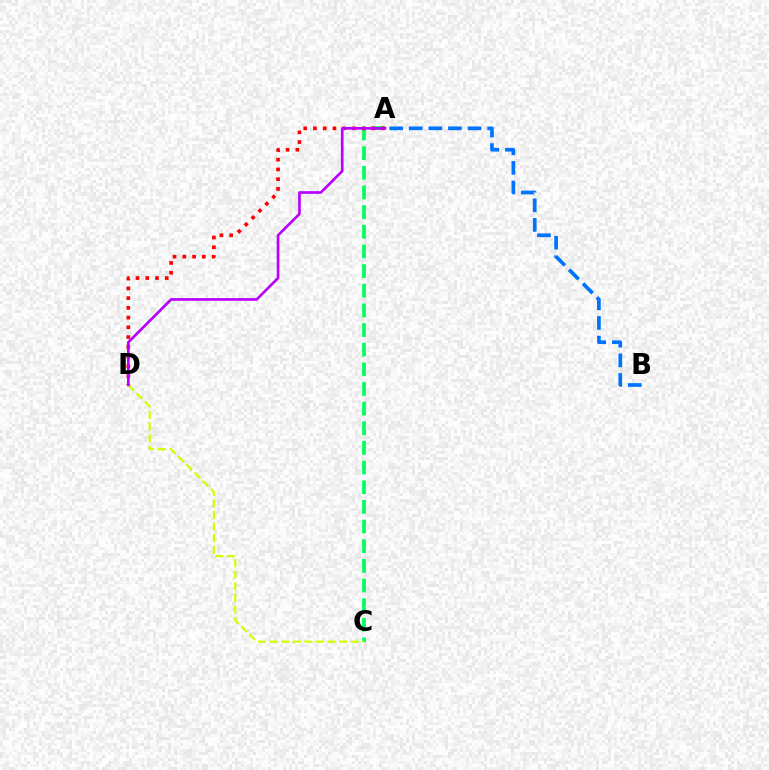{('A', 'C'): [{'color': '#00ff5c', 'line_style': 'dashed', 'thickness': 2.67}], ('A', 'B'): [{'color': '#0074ff', 'line_style': 'dashed', 'thickness': 2.66}], ('A', 'D'): [{'color': '#ff0000', 'line_style': 'dotted', 'thickness': 2.65}, {'color': '#b900ff', 'line_style': 'solid', 'thickness': 1.91}], ('C', 'D'): [{'color': '#d1ff00', 'line_style': 'dashed', 'thickness': 1.57}]}